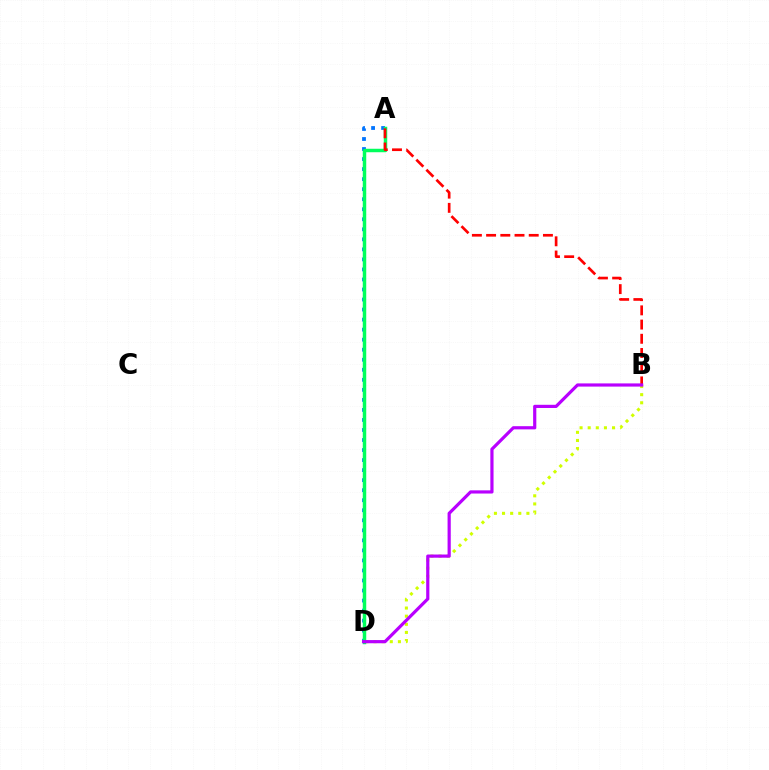{('B', 'D'): [{'color': '#d1ff00', 'line_style': 'dotted', 'thickness': 2.21}, {'color': '#b900ff', 'line_style': 'solid', 'thickness': 2.3}], ('A', 'D'): [{'color': '#0074ff', 'line_style': 'dotted', 'thickness': 2.73}, {'color': '#00ff5c', 'line_style': 'solid', 'thickness': 2.5}], ('A', 'B'): [{'color': '#ff0000', 'line_style': 'dashed', 'thickness': 1.93}]}